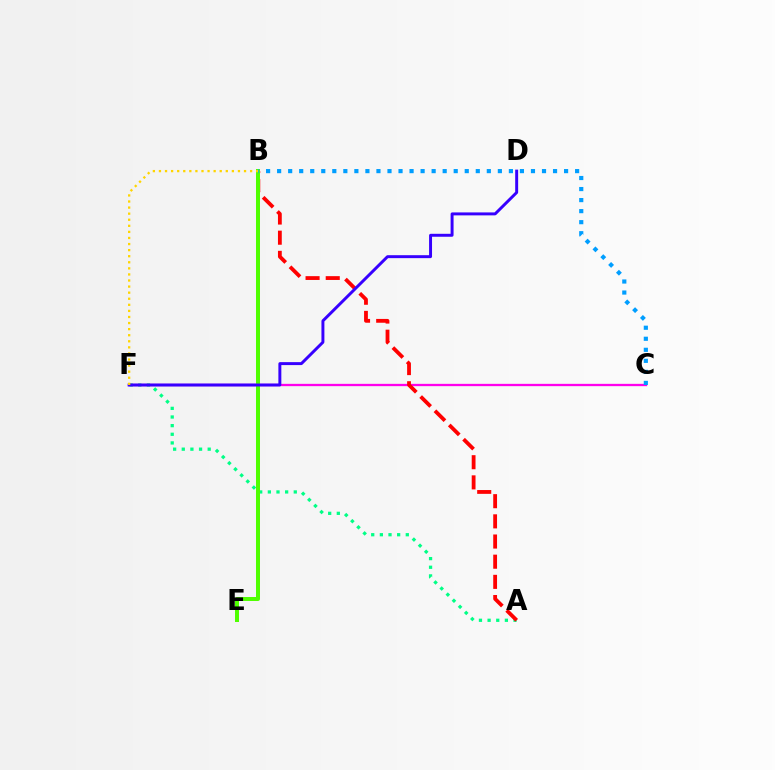{('A', 'F'): [{'color': '#00ff86', 'line_style': 'dotted', 'thickness': 2.35}], ('C', 'F'): [{'color': '#ff00ed', 'line_style': 'solid', 'thickness': 1.66}], ('A', 'B'): [{'color': '#ff0000', 'line_style': 'dashed', 'thickness': 2.74}], ('B', 'E'): [{'color': '#4fff00', 'line_style': 'solid', 'thickness': 2.87}], ('D', 'F'): [{'color': '#3700ff', 'line_style': 'solid', 'thickness': 2.13}], ('B', 'F'): [{'color': '#ffd500', 'line_style': 'dotted', 'thickness': 1.65}], ('B', 'C'): [{'color': '#009eff', 'line_style': 'dotted', 'thickness': 3.0}]}